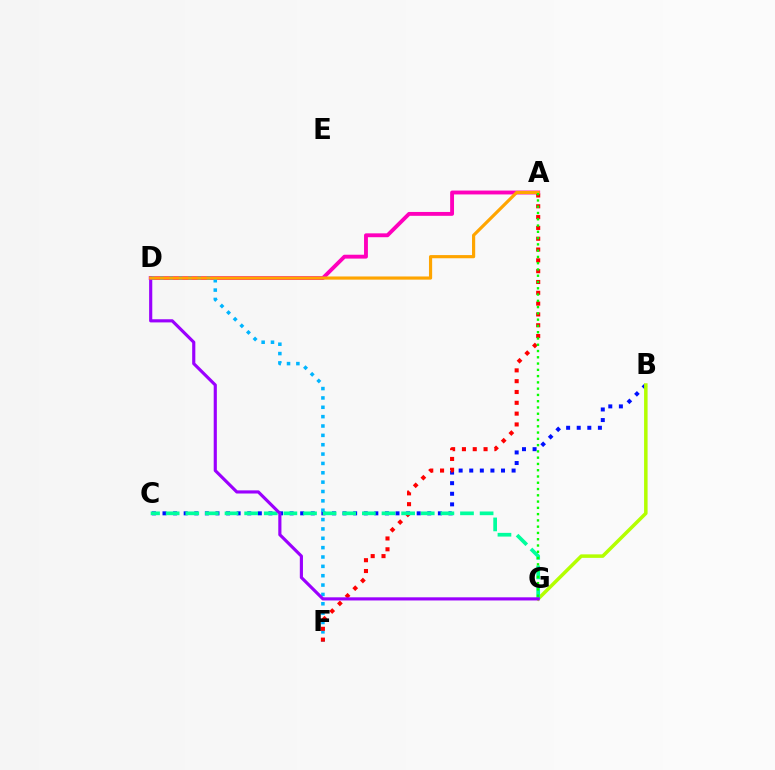{('A', 'D'): [{'color': '#ff00bd', 'line_style': 'solid', 'thickness': 2.79}, {'color': '#ffa500', 'line_style': 'solid', 'thickness': 2.28}], ('B', 'C'): [{'color': '#0010ff', 'line_style': 'dotted', 'thickness': 2.88}], ('D', 'F'): [{'color': '#00b5ff', 'line_style': 'dotted', 'thickness': 2.54}], ('A', 'F'): [{'color': '#ff0000', 'line_style': 'dotted', 'thickness': 2.94}], ('B', 'G'): [{'color': '#b3ff00', 'line_style': 'solid', 'thickness': 2.53}], ('C', 'G'): [{'color': '#00ff9d', 'line_style': 'dashed', 'thickness': 2.67}], ('D', 'G'): [{'color': '#9b00ff', 'line_style': 'solid', 'thickness': 2.27}], ('A', 'G'): [{'color': '#08ff00', 'line_style': 'dotted', 'thickness': 1.7}]}